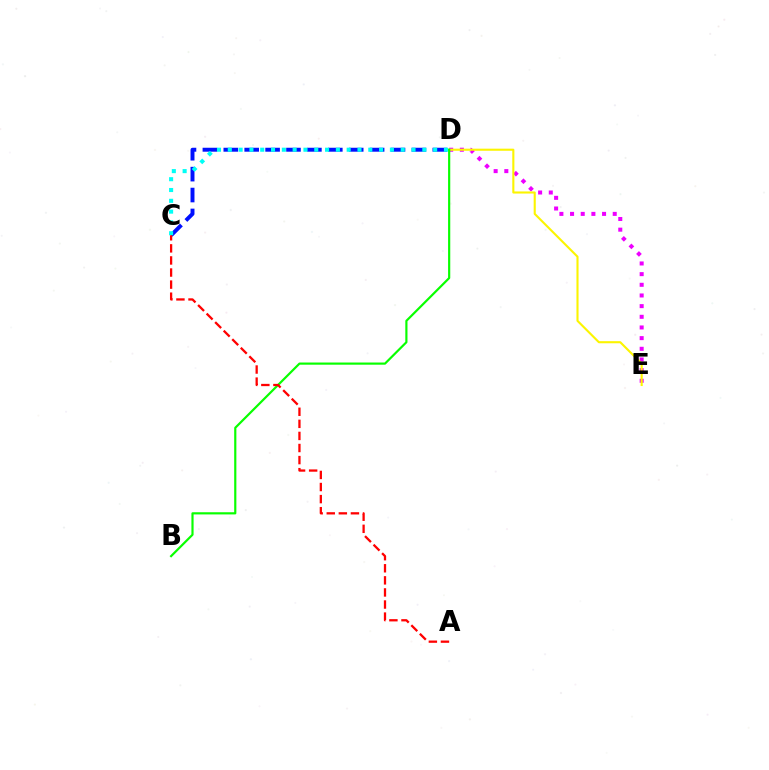{('C', 'D'): [{'color': '#0010ff', 'line_style': 'dashed', 'thickness': 2.84}, {'color': '#00fff6', 'line_style': 'dotted', 'thickness': 2.94}], ('D', 'E'): [{'color': '#ee00ff', 'line_style': 'dotted', 'thickness': 2.9}, {'color': '#fcf500', 'line_style': 'solid', 'thickness': 1.52}], ('B', 'D'): [{'color': '#08ff00', 'line_style': 'solid', 'thickness': 1.57}], ('A', 'C'): [{'color': '#ff0000', 'line_style': 'dashed', 'thickness': 1.64}]}